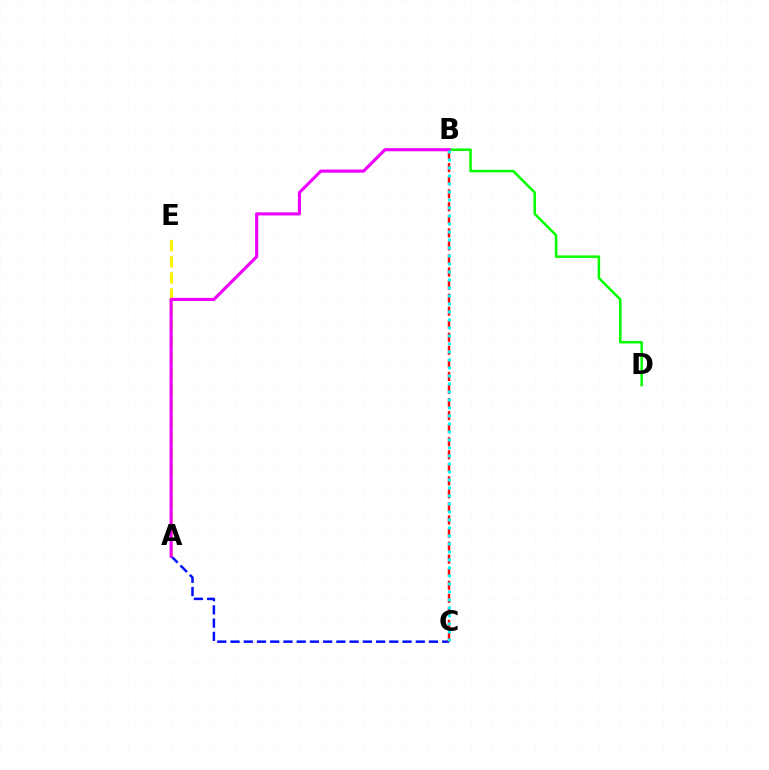{('A', 'C'): [{'color': '#0010ff', 'line_style': 'dashed', 'thickness': 1.8}], ('B', 'C'): [{'color': '#ff0000', 'line_style': 'dashed', 'thickness': 1.77}, {'color': '#00fff6', 'line_style': 'dotted', 'thickness': 2.17}], ('B', 'D'): [{'color': '#08ff00', 'line_style': 'solid', 'thickness': 1.83}], ('A', 'E'): [{'color': '#fcf500', 'line_style': 'dashed', 'thickness': 2.18}], ('A', 'B'): [{'color': '#ee00ff', 'line_style': 'solid', 'thickness': 2.24}]}